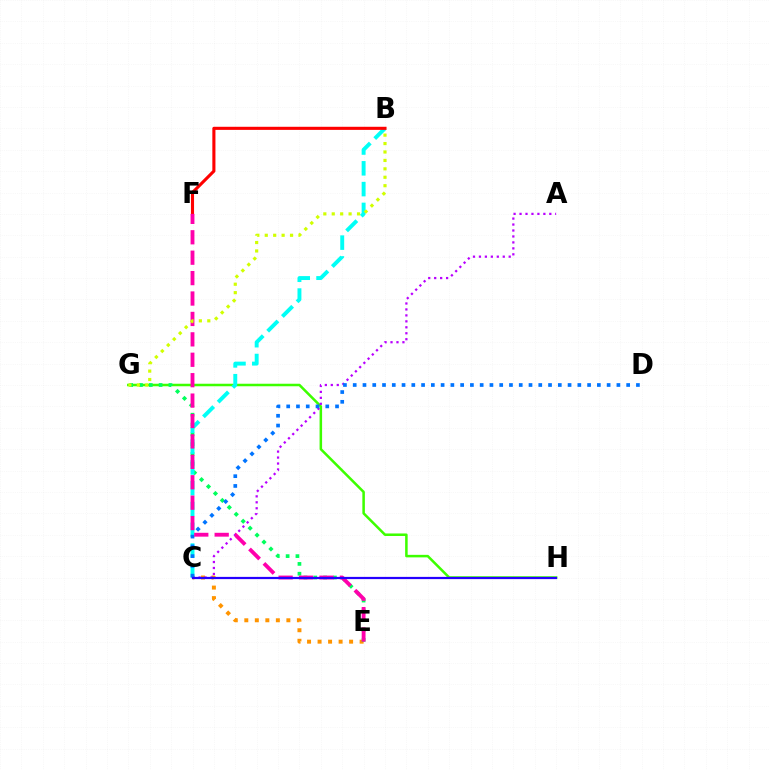{('C', 'E'): [{'color': '#ff9400', 'line_style': 'dotted', 'thickness': 2.86}], ('G', 'H'): [{'color': '#3dff00', 'line_style': 'solid', 'thickness': 1.82}], ('E', 'G'): [{'color': '#00ff5c', 'line_style': 'dotted', 'thickness': 2.67}], ('B', 'C'): [{'color': '#00fff6', 'line_style': 'dashed', 'thickness': 2.82}], ('B', 'F'): [{'color': '#ff0000', 'line_style': 'solid', 'thickness': 2.23}], ('A', 'C'): [{'color': '#b900ff', 'line_style': 'dotted', 'thickness': 1.62}], ('C', 'D'): [{'color': '#0074ff', 'line_style': 'dotted', 'thickness': 2.65}], ('E', 'F'): [{'color': '#ff00ac', 'line_style': 'dashed', 'thickness': 2.77}], ('B', 'G'): [{'color': '#d1ff00', 'line_style': 'dotted', 'thickness': 2.29}], ('C', 'H'): [{'color': '#2500ff', 'line_style': 'solid', 'thickness': 1.6}]}